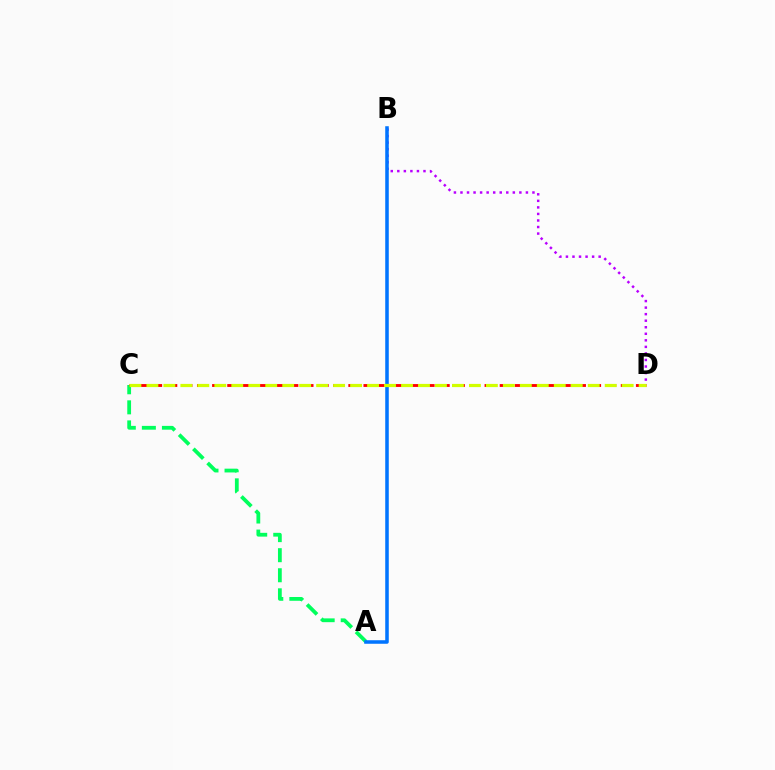{('A', 'C'): [{'color': '#00ff5c', 'line_style': 'dashed', 'thickness': 2.73}], ('B', 'D'): [{'color': '#b900ff', 'line_style': 'dotted', 'thickness': 1.78}], ('A', 'B'): [{'color': '#0074ff', 'line_style': 'solid', 'thickness': 2.55}], ('C', 'D'): [{'color': '#ff0000', 'line_style': 'dashed', 'thickness': 2.06}, {'color': '#d1ff00', 'line_style': 'dashed', 'thickness': 2.31}]}